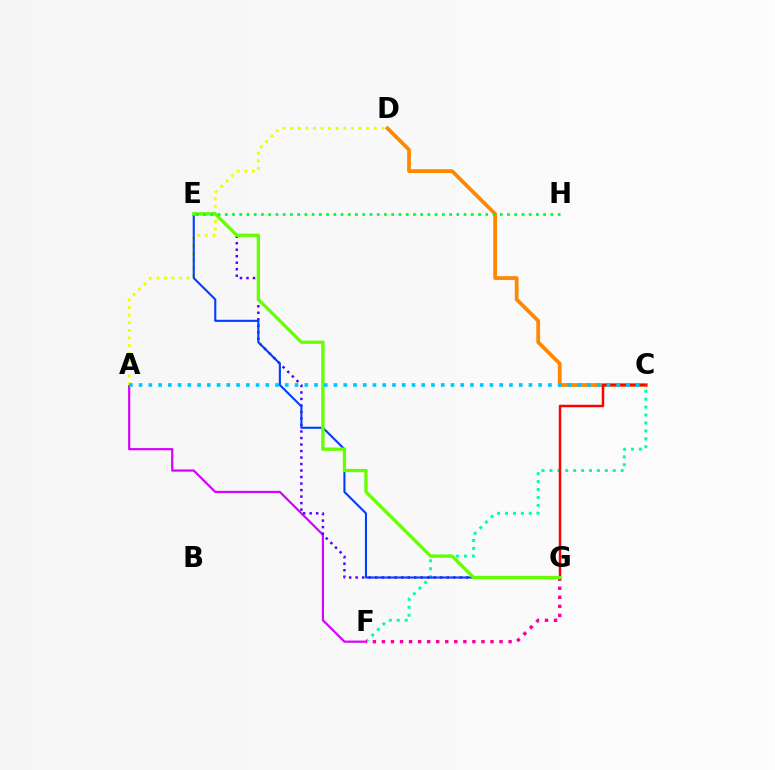{('A', 'F'): [{'color': '#d600ff', 'line_style': 'solid', 'thickness': 1.58}], ('C', 'D'): [{'color': '#ff8800', 'line_style': 'solid', 'thickness': 2.72}], ('A', 'D'): [{'color': '#eeff00', 'line_style': 'dotted', 'thickness': 2.06}], ('C', 'F'): [{'color': '#00ffaf', 'line_style': 'dotted', 'thickness': 2.15}], ('E', 'G'): [{'color': '#4f00ff', 'line_style': 'dotted', 'thickness': 1.77}, {'color': '#003fff', 'line_style': 'solid', 'thickness': 1.51}, {'color': '#66ff00', 'line_style': 'solid', 'thickness': 2.37}], ('C', 'G'): [{'color': '#ff0000', 'line_style': 'solid', 'thickness': 1.78}], ('F', 'G'): [{'color': '#ff00a0', 'line_style': 'dotted', 'thickness': 2.46}], ('E', 'H'): [{'color': '#00ff27', 'line_style': 'dotted', 'thickness': 1.97}], ('A', 'C'): [{'color': '#00c7ff', 'line_style': 'dotted', 'thickness': 2.65}]}